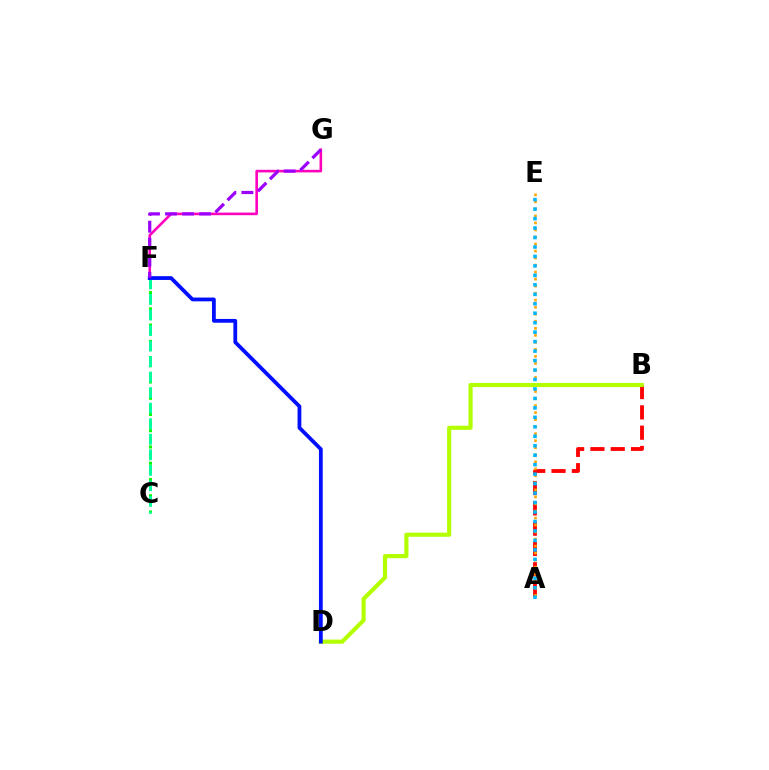{('A', 'B'): [{'color': '#ff0000', 'line_style': 'dashed', 'thickness': 2.76}], ('A', 'E'): [{'color': '#ffa500', 'line_style': 'dotted', 'thickness': 1.91}, {'color': '#00b5ff', 'line_style': 'dotted', 'thickness': 2.57}], ('C', 'F'): [{'color': '#08ff00', 'line_style': 'dotted', 'thickness': 2.21}, {'color': '#00ff9d', 'line_style': 'dashed', 'thickness': 2.11}], ('F', 'G'): [{'color': '#ff00bd', 'line_style': 'solid', 'thickness': 1.87}, {'color': '#9b00ff', 'line_style': 'dashed', 'thickness': 2.32}], ('B', 'D'): [{'color': '#b3ff00', 'line_style': 'solid', 'thickness': 2.98}], ('D', 'F'): [{'color': '#0010ff', 'line_style': 'solid', 'thickness': 2.72}]}